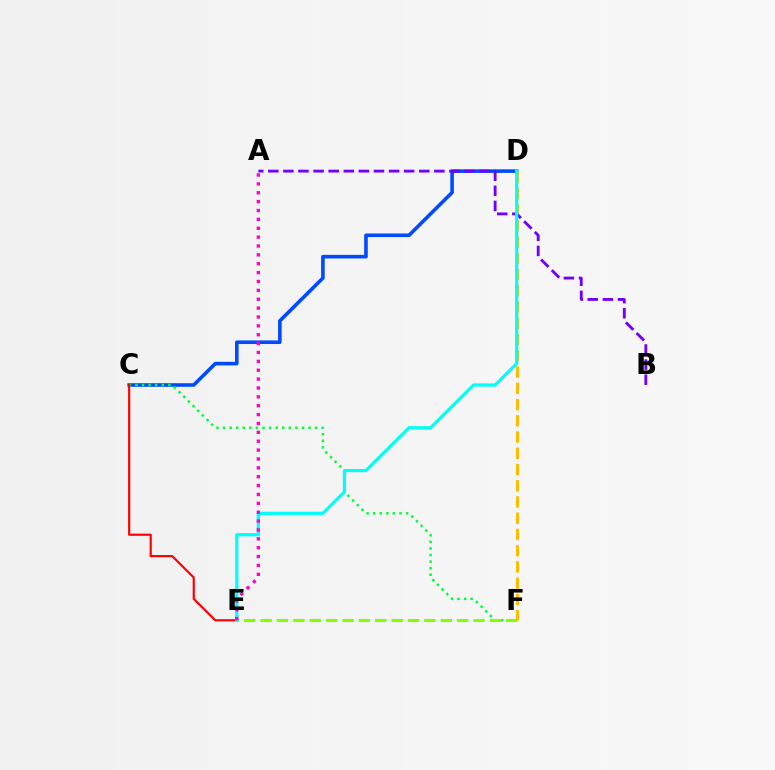{('C', 'D'): [{'color': '#004bff', 'line_style': 'solid', 'thickness': 2.59}], ('D', 'F'): [{'color': '#ffbd00', 'line_style': 'dashed', 'thickness': 2.21}], ('C', 'F'): [{'color': '#00ff39', 'line_style': 'dotted', 'thickness': 1.79}], ('A', 'B'): [{'color': '#7200ff', 'line_style': 'dashed', 'thickness': 2.05}], ('C', 'E'): [{'color': '#ff0000', 'line_style': 'solid', 'thickness': 1.57}], ('E', 'F'): [{'color': '#84ff00', 'line_style': 'dashed', 'thickness': 2.22}], ('D', 'E'): [{'color': '#00fff6', 'line_style': 'solid', 'thickness': 2.32}], ('A', 'E'): [{'color': '#ff00cf', 'line_style': 'dotted', 'thickness': 2.41}]}